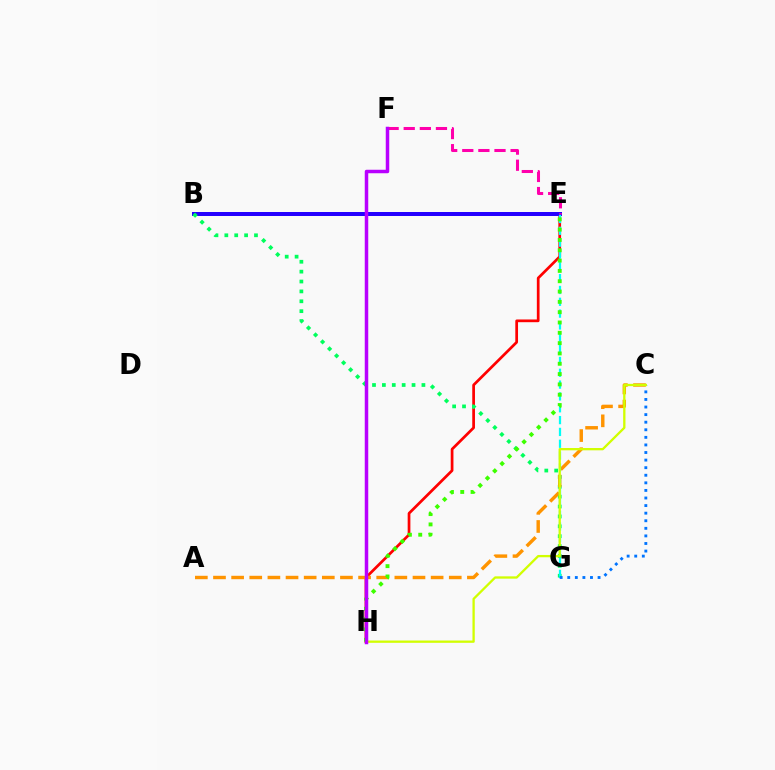{('E', 'H'): [{'color': '#ff0000', 'line_style': 'solid', 'thickness': 1.96}, {'color': '#3dff00', 'line_style': 'dotted', 'thickness': 2.8}], ('B', 'E'): [{'color': '#2500ff', 'line_style': 'solid', 'thickness': 2.88}], ('B', 'G'): [{'color': '#00ff5c', 'line_style': 'dotted', 'thickness': 2.69}], ('E', 'F'): [{'color': '#ff00ac', 'line_style': 'dashed', 'thickness': 2.19}], ('A', 'C'): [{'color': '#ff9400', 'line_style': 'dashed', 'thickness': 2.46}], ('E', 'G'): [{'color': '#00fff6', 'line_style': 'dashed', 'thickness': 1.61}], ('C', 'G'): [{'color': '#0074ff', 'line_style': 'dotted', 'thickness': 2.06}], ('C', 'H'): [{'color': '#d1ff00', 'line_style': 'solid', 'thickness': 1.66}], ('F', 'H'): [{'color': '#b900ff', 'line_style': 'solid', 'thickness': 2.52}]}